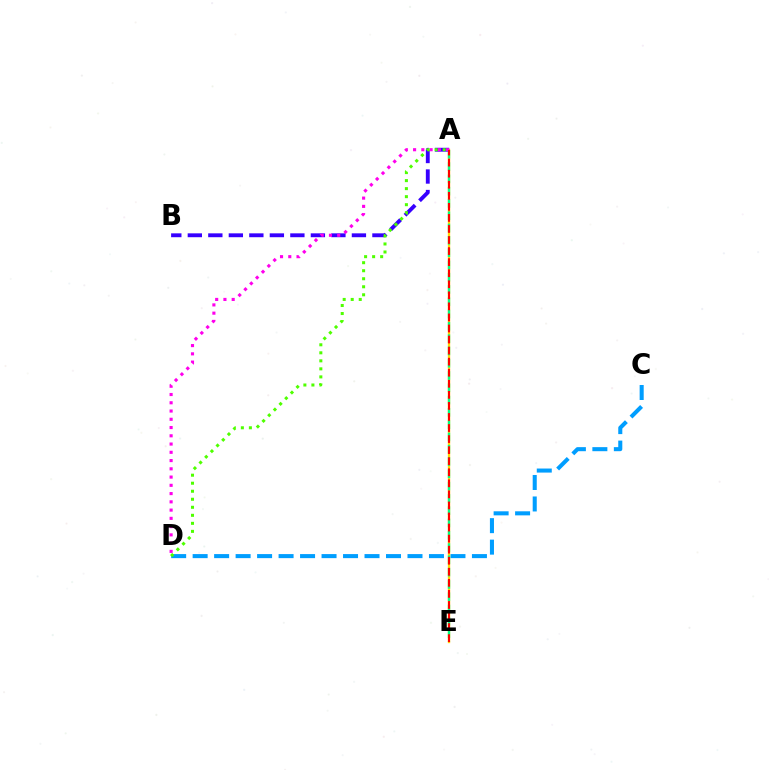{('C', 'D'): [{'color': '#009eff', 'line_style': 'dashed', 'thickness': 2.92}], ('A', 'E'): [{'color': '#ffd500', 'line_style': 'solid', 'thickness': 1.68}, {'color': '#00ff86', 'line_style': 'dashed', 'thickness': 1.67}, {'color': '#ff0000', 'line_style': 'dashed', 'thickness': 1.5}], ('A', 'B'): [{'color': '#3700ff', 'line_style': 'dashed', 'thickness': 2.79}], ('A', 'D'): [{'color': '#ff00ed', 'line_style': 'dotted', 'thickness': 2.24}, {'color': '#4fff00', 'line_style': 'dotted', 'thickness': 2.18}]}